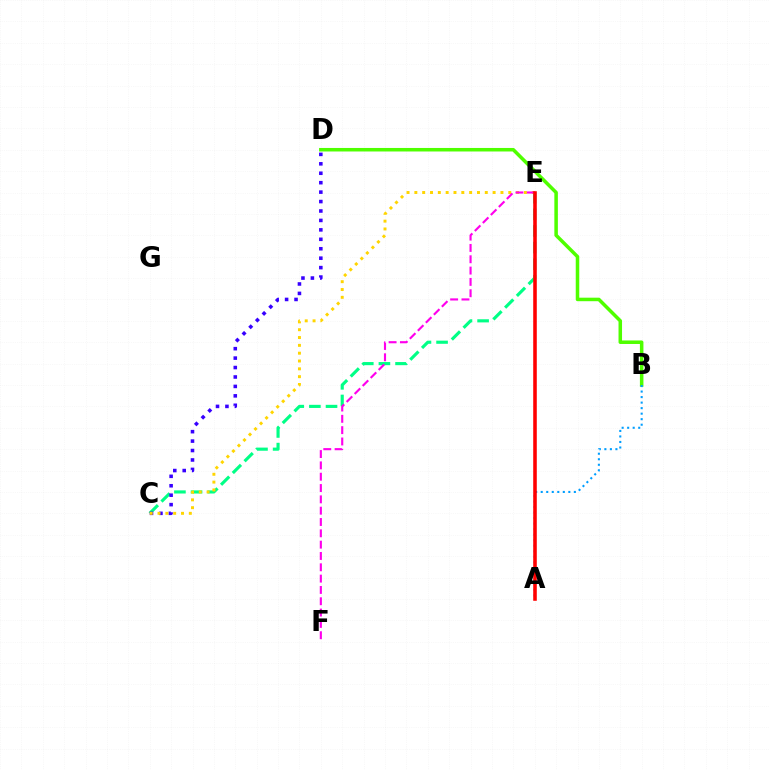{('C', 'E'): [{'color': '#00ff86', 'line_style': 'dashed', 'thickness': 2.26}, {'color': '#ffd500', 'line_style': 'dotted', 'thickness': 2.13}], ('B', 'D'): [{'color': '#4fff00', 'line_style': 'solid', 'thickness': 2.53}], ('C', 'D'): [{'color': '#3700ff', 'line_style': 'dotted', 'thickness': 2.56}], ('A', 'B'): [{'color': '#009eff', 'line_style': 'dotted', 'thickness': 1.5}], ('E', 'F'): [{'color': '#ff00ed', 'line_style': 'dashed', 'thickness': 1.54}], ('A', 'E'): [{'color': '#ff0000', 'line_style': 'solid', 'thickness': 2.57}]}